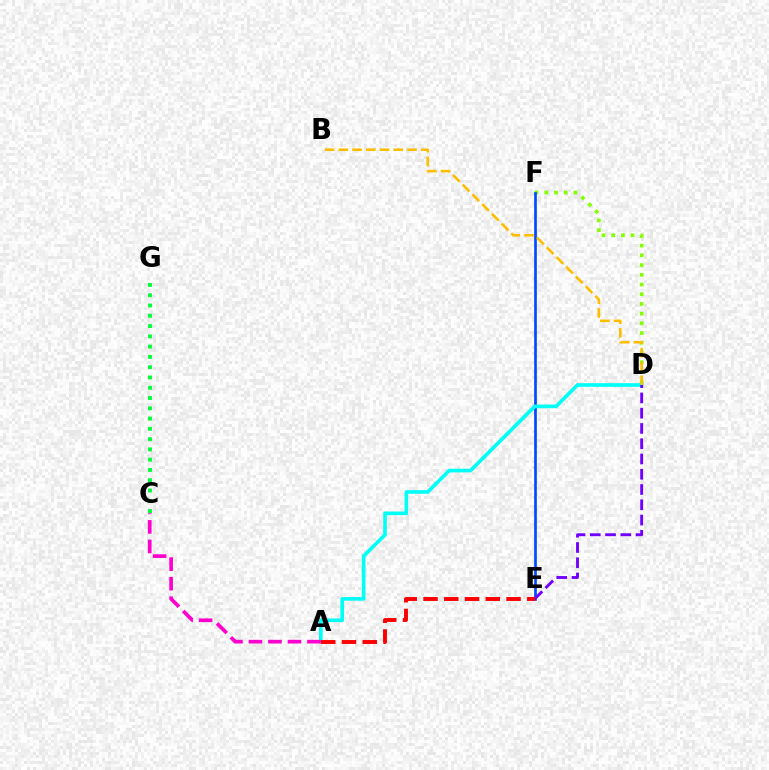{('D', 'F'): [{'color': '#84ff00', 'line_style': 'dotted', 'thickness': 2.64}], ('E', 'F'): [{'color': '#004bff', 'line_style': 'solid', 'thickness': 1.94}], ('A', 'D'): [{'color': '#00fff6', 'line_style': 'solid', 'thickness': 2.62}], ('A', 'C'): [{'color': '#ff00cf', 'line_style': 'dashed', 'thickness': 2.65}], ('B', 'D'): [{'color': '#ffbd00', 'line_style': 'dashed', 'thickness': 1.87}], ('D', 'E'): [{'color': '#7200ff', 'line_style': 'dashed', 'thickness': 2.07}], ('C', 'G'): [{'color': '#00ff39', 'line_style': 'dotted', 'thickness': 2.79}], ('A', 'E'): [{'color': '#ff0000', 'line_style': 'dashed', 'thickness': 2.82}]}